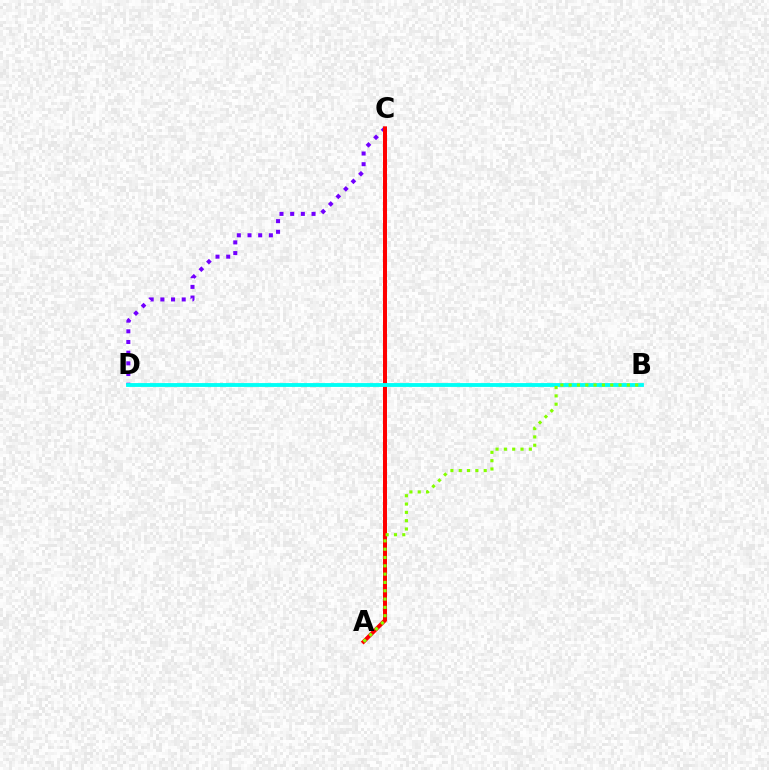{('C', 'D'): [{'color': '#7200ff', 'line_style': 'dotted', 'thickness': 2.9}], ('A', 'C'): [{'color': '#ff0000', 'line_style': 'solid', 'thickness': 2.87}], ('B', 'D'): [{'color': '#00fff6', 'line_style': 'solid', 'thickness': 2.76}], ('A', 'B'): [{'color': '#84ff00', 'line_style': 'dotted', 'thickness': 2.26}]}